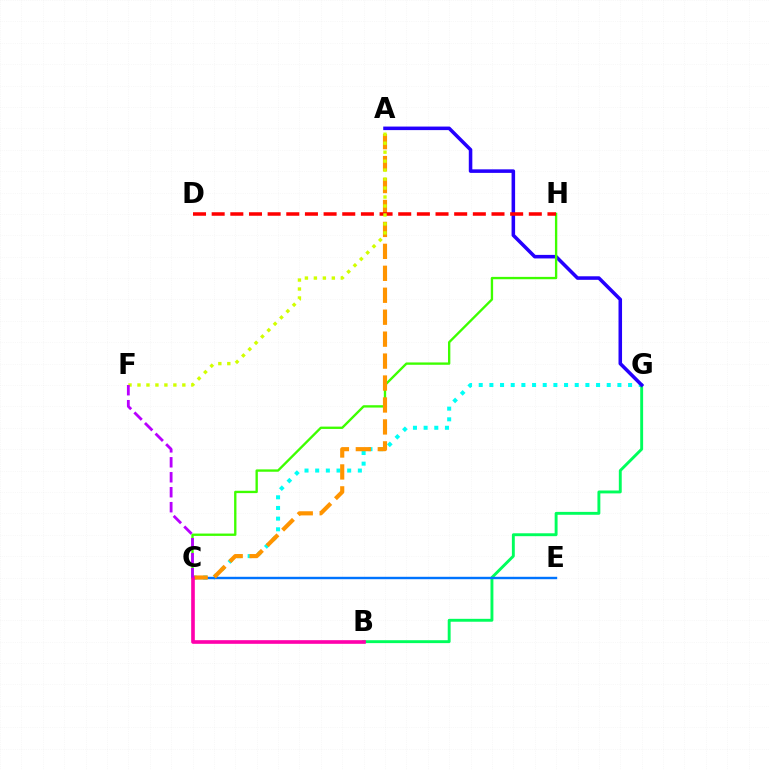{('C', 'G'): [{'color': '#00fff6', 'line_style': 'dotted', 'thickness': 2.9}], ('B', 'G'): [{'color': '#00ff5c', 'line_style': 'solid', 'thickness': 2.09}], ('C', 'E'): [{'color': '#0074ff', 'line_style': 'solid', 'thickness': 1.73}], ('A', 'G'): [{'color': '#2500ff', 'line_style': 'solid', 'thickness': 2.55}], ('C', 'H'): [{'color': '#3dff00', 'line_style': 'solid', 'thickness': 1.69}], ('A', 'C'): [{'color': '#ff9400', 'line_style': 'dashed', 'thickness': 2.98}], ('D', 'H'): [{'color': '#ff0000', 'line_style': 'dashed', 'thickness': 2.53}], ('A', 'F'): [{'color': '#d1ff00', 'line_style': 'dotted', 'thickness': 2.44}], ('B', 'C'): [{'color': '#ff00ac', 'line_style': 'solid', 'thickness': 2.62}], ('C', 'F'): [{'color': '#b900ff', 'line_style': 'dashed', 'thickness': 2.03}]}